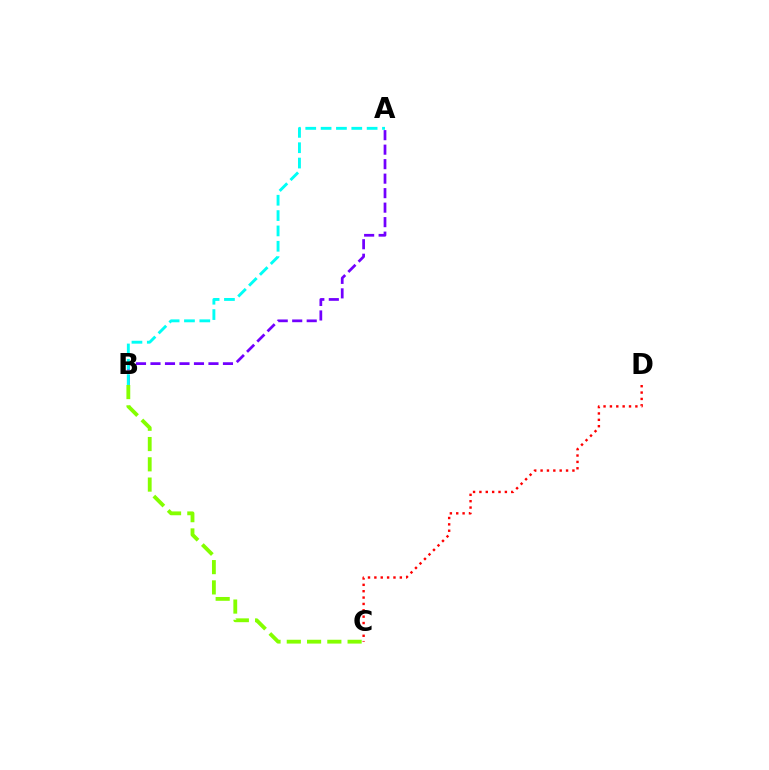{('A', 'B'): [{'color': '#7200ff', 'line_style': 'dashed', 'thickness': 1.97}, {'color': '#00fff6', 'line_style': 'dashed', 'thickness': 2.08}], ('B', 'C'): [{'color': '#84ff00', 'line_style': 'dashed', 'thickness': 2.75}], ('C', 'D'): [{'color': '#ff0000', 'line_style': 'dotted', 'thickness': 1.73}]}